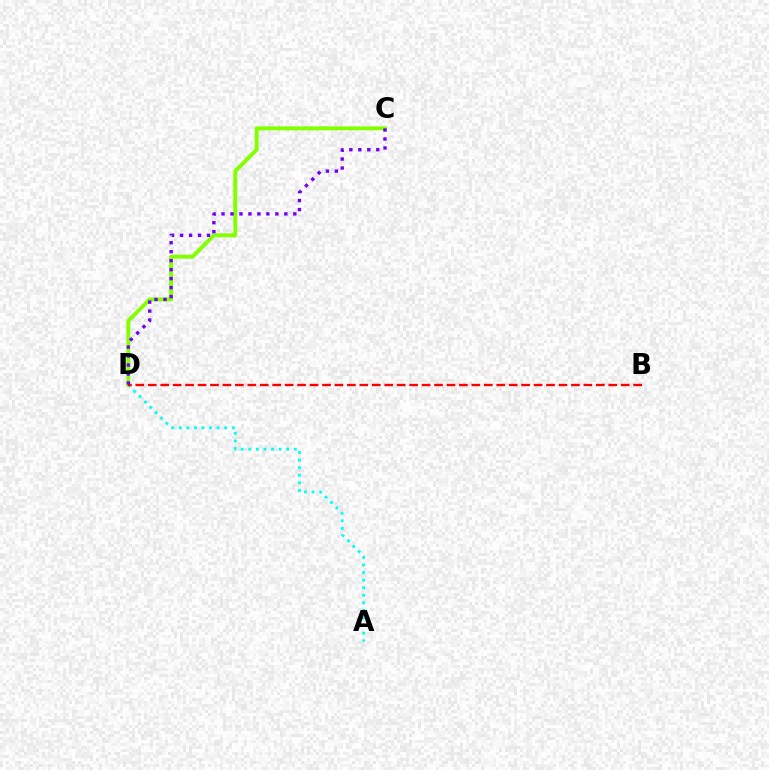{('A', 'D'): [{'color': '#00fff6', 'line_style': 'dotted', 'thickness': 2.06}], ('C', 'D'): [{'color': '#84ff00', 'line_style': 'solid', 'thickness': 2.82}, {'color': '#7200ff', 'line_style': 'dotted', 'thickness': 2.44}], ('B', 'D'): [{'color': '#ff0000', 'line_style': 'dashed', 'thickness': 1.69}]}